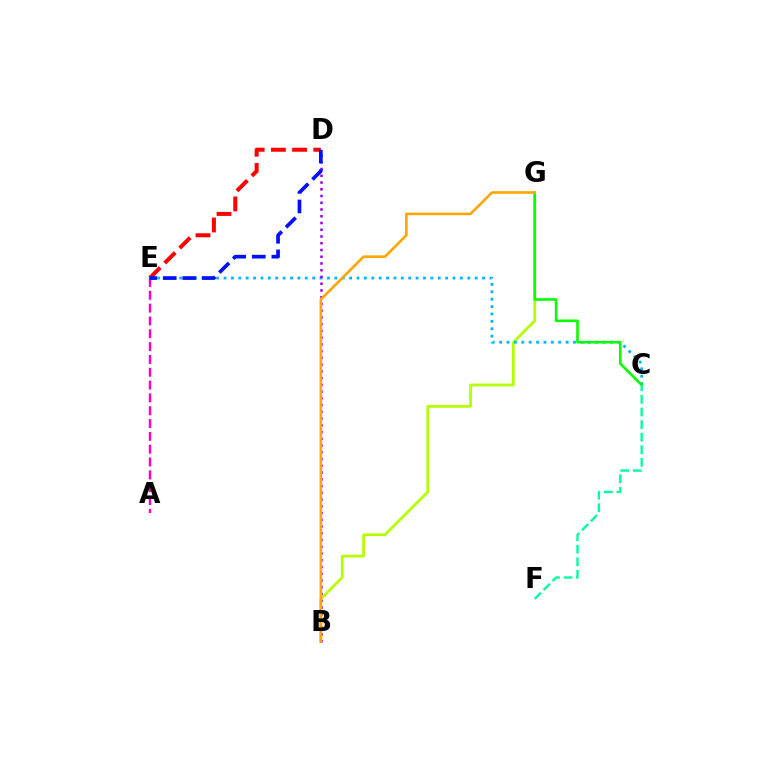{('B', 'G'): [{'color': '#b3ff00', 'line_style': 'solid', 'thickness': 1.98}, {'color': '#ffa500', 'line_style': 'solid', 'thickness': 1.87}], ('D', 'E'): [{'color': '#ff0000', 'line_style': 'dashed', 'thickness': 2.88}, {'color': '#0010ff', 'line_style': 'dashed', 'thickness': 2.66}], ('C', 'E'): [{'color': '#00b5ff', 'line_style': 'dotted', 'thickness': 2.01}], ('C', 'G'): [{'color': '#08ff00', 'line_style': 'solid', 'thickness': 1.88}], ('A', 'E'): [{'color': '#ff00bd', 'line_style': 'dashed', 'thickness': 1.74}], ('B', 'D'): [{'color': '#9b00ff', 'line_style': 'dotted', 'thickness': 1.83}], ('C', 'F'): [{'color': '#00ff9d', 'line_style': 'dashed', 'thickness': 1.71}]}